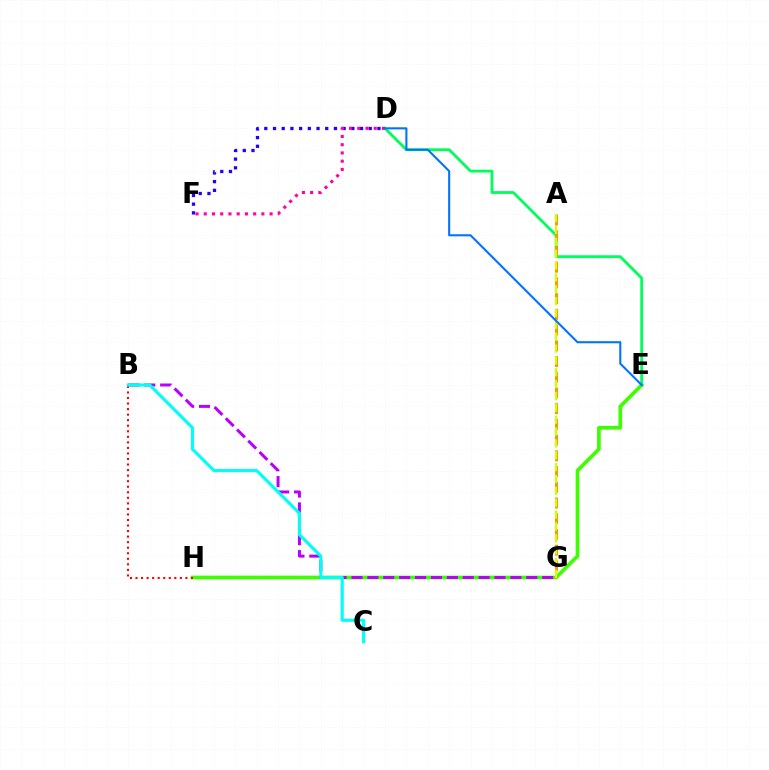{('E', 'H'): [{'color': '#3dff00', 'line_style': 'solid', 'thickness': 2.64}], ('D', 'E'): [{'color': '#00ff5c', 'line_style': 'solid', 'thickness': 2.03}, {'color': '#0074ff', 'line_style': 'solid', 'thickness': 1.5}], ('B', 'G'): [{'color': '#b900ff', 'line_style': 'dashed', 'thickness': 2.16}], ('D', 'F'): [{'color': '#2500ff', 'line_style': 'dotted', 'thickness': 2.36}, {'color': '#ff00ac', 'line_style': 'dotted', 'thickness': 2.24}], ('A', 'G'): [{'color': '#ff9400', 'line_style': 'dashed', 'thickness': 2.14}, {'color': '#d1ff00', 'line_style': 'dashed', 'thickness': 1.61}], ('B', 'H'): [{'color': '#ff0000', 'line_style': 'dotted', 'thickness': 1.51}], ('B', 'C'): [{'color': '#00fff6', 'line_style': 'solid', 'thickness': 2.26}]}